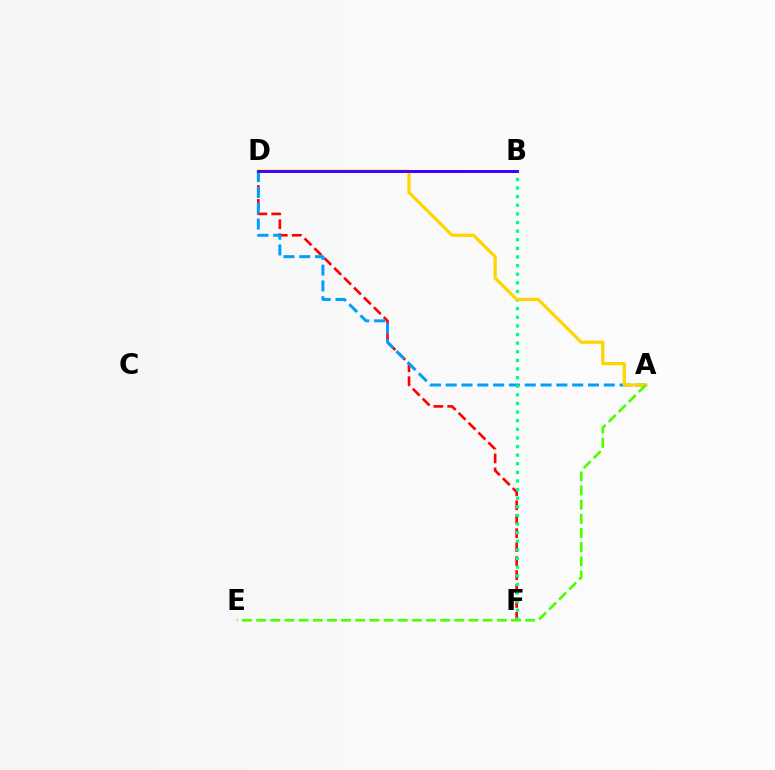{('D', 'F'): [{'color': '#ff0000', 'line_style': 'dashed', 'thickness': 1.9}], ('A', 'D'): [{'color': '#009eff', 'line_style': 'dashed', 'thickness': 2.15}, {'color': '#ffd500', 'line_style': 'solid', 'thickness': 2.32}], ('B', 'F'): [{'color': '#00ff86', 'line_style': 'dotted', 'thickness': 2.34}], ('B', 'D'): [{'color': '#ff00ed', 'line_style': 'solid', 'thickness': 1.83}, {'color': '#3700ff', 'line_style': 'solid', 'thickness': 2.04}], ('A', 'E'): [{'color': '#4fff00', 'line_style': 'dashed', 'thickness': 1.92}]}